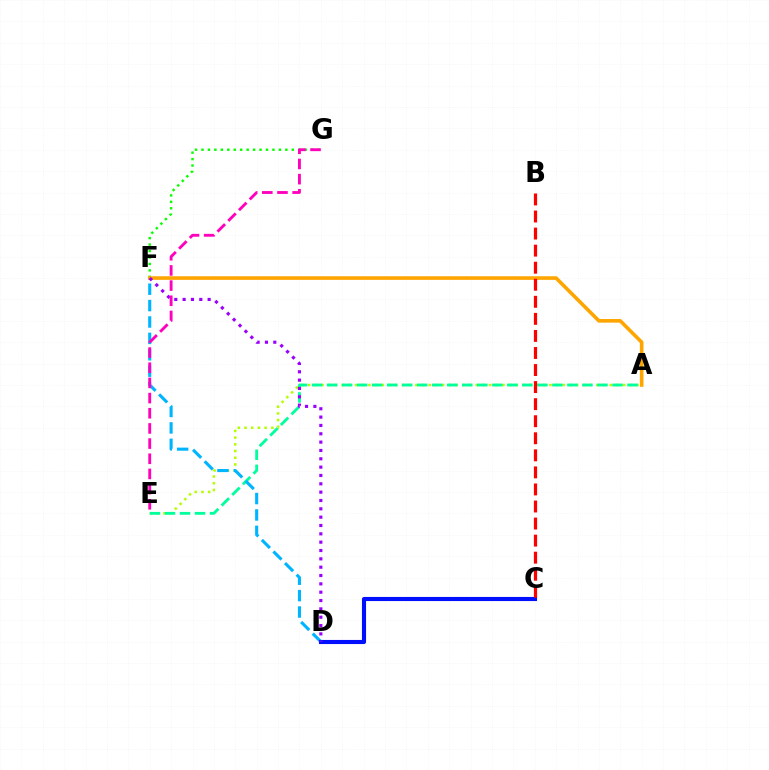{('A', 'E'): [{'color': '#b3ff00', 'line_style': 'dotted', 'thickness': 1.82}, {'color': '#00ff9d', 'line_style': 'dashed', 'thickness': 2.04}], ('F', 'G'): [{'color': '#08ff00', 'line_style': 'dotted', 'thickness': 1.75}], ('D', 'F'): [{'color': '#00b5ff', 'line_style': 'dashed', 'thickness': 2.23}, {'color': '#9b00ff', 'line_style': 'dotted', 'thickness': 2.27}], ('A', 'F'): [{'color': '#ffa500', 'line_style': 'solid', 'thickness': 2.6}], ('C', 'D'): [{'color': '#0010ff', 'line_style': 'solid', 'thickness': 2.95}], ('B', 'C'): [{'color': '#ff0000', 'line_style': 'dashed', 'thickness': 2.32}], ('E', 'G'): [{'color': '#ff00bd', 'line_style': 'dashed', 'thickness': 2.06}]}